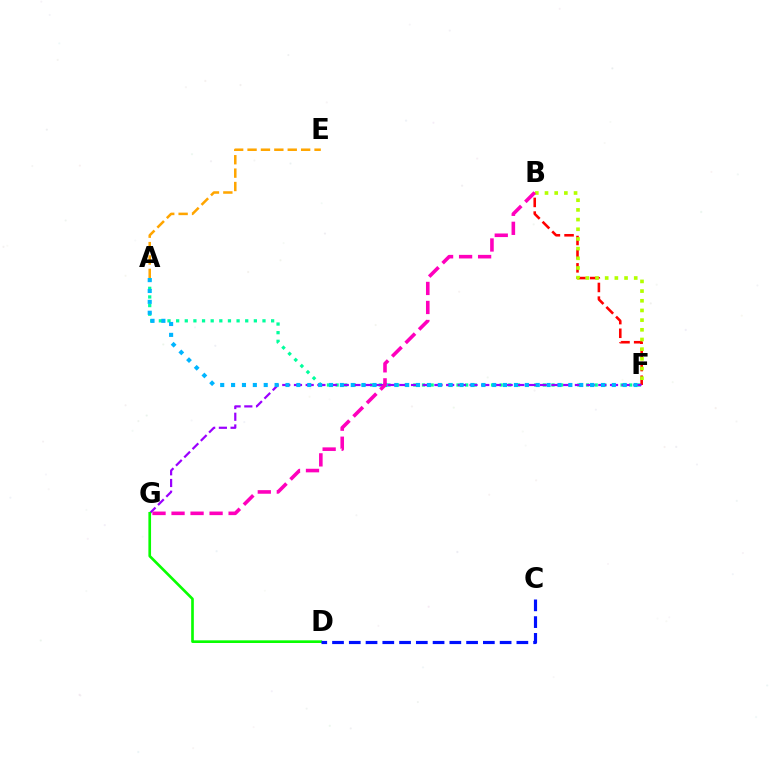{('A', 'F'): [{'color': '#00ff9d', 'line_style': 'dotted', 'thickness': 2.35}, {'color': '#00b5ff', 'line_style': 'dotted', 'thickness': 2.96}], ('B', 'F'): [{'color': '#ff0000', 'line_style': 'dashed', 'thickness': 1.86}, {'color': '#b3ff00', 'line_style': 'dotted', 'thickness': 2.63}], ('F', 'G'): [{'color': '#9b00ff', 'line_style': 'dashed', 'thickness': 1.59}], ('A', 'E'): [{'color': '#ffa500', 'line_style': 'dashed', 'thickness': 1.82}], ('D', 'G'): [{'color': '#08ff00', 'line_style': 'solid', 'thickness': 1.92}], ('B', 'G'): [{'color': '#ff00bd', 'line_style': 'dashed', 'thickness': 2.58}], ('C', 'D'): [{'color': '#0010ff', 'line_style': 'dashed', 'thickness': 2.28}]}